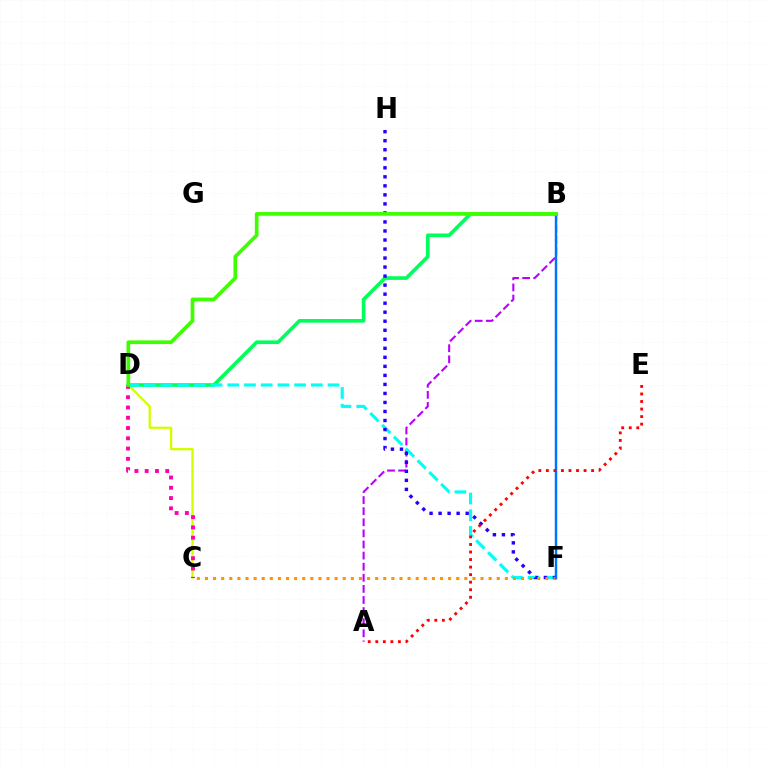{('A', 'B'): [{'color': '#b900ff', 'line_style': 'dashed', 'thickness': 1.51}], ('C', 'D'): [{'color': '#d1ff00', 'line_style': 'solid', 'thickness': 1.66}, {'color': '#ff00ac', 'line_style': 'dotted', 'thickness': 2.79}], ('B', 'D'): [{'color': '#00ff5c', 'line_style': 'solid', 'thickness': 2.62}, {'color': '#3dff00', 'line_style': 'solid', 'thickness': 2.65}], ('D', 'F'): [{'color': '#00fff6', 'line_style': 'dashed', 'thickness': 2.27}], ('F', 'H'): [{'color': '#2500ff', 'line_style': 'dotted', 'thickness': 2.45}], ('C', 'F'): [{'color': '#ff9400', 'line_style': 'dotted', 'thickness': 2.2}], ('B', 'F'): [{'color': '#0074ff', 'line_style': 'solid', 'thickness': 1.76}], ('A', 'E'): [{'color': '#ff0000', 'line_style': 'dotted', 'thickness': 2.05}]}